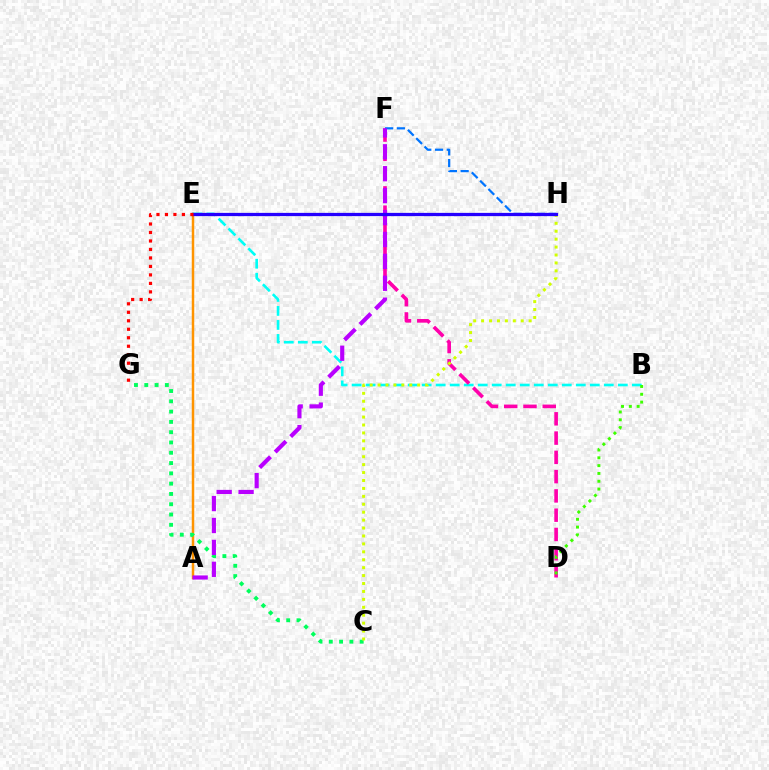{('A', 'E'): [{'color': '#ff9400', 'line_style': 'solid', 'thickness': 1.78}], ('C', 'G'): [{'color': '#00ff5c', 'line_style': 'dotted', 'thickness': 2.8}], ('B', 'E'): [{'color': '#00fff6', 'line_style': 'dashed', 'thickness': 1.9}], ('D', 'F'): [{'color': '#ff00ac', 'line_style': 'dashed', 'thickness': 2.62}], ('B', 'D'): [{'color': '#3dff00', 'line_style': 'dotted', 'thickness': 2.12}], ('F', 'H'): [{'color': '#0074ff', 'line_style': 'dashed', 'thickness': 1.6}], ('A', 'F'): [{'color': '#b900ff', 'line_style': 'dashed', 'thickness': 2.98}], ('C', 'H'): [{'color': '#d1ff00', 'line_style': 'dotted', 'thickness': 2.15}], ('E', 'H'): [{'color': '#2500ff', 'line_style': 'solid', 'thickness': 2.34}], ('E', 'G'): [{'color': '#ff0000', 'line_style': 'dotted', 'thickness': 2.31}]}